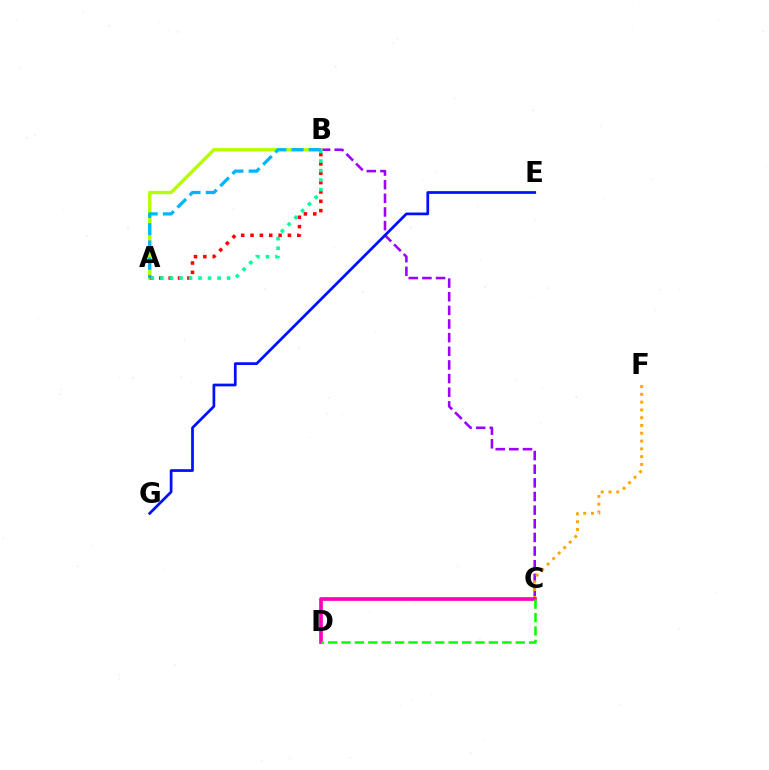{('B', 'C'): [{'color': '#9b00ff', 'line_style': 'dashed', 'thickness': 1.85}], ('A', 'B'): [{'color': '#b3ff00', 'line_style': 'solid', 'thickness': 2.36}, {'color': '#ff0000', 'line_style': 'dotted', 'thickness': 2.54}, {'color': '#00ff9d', 'line_style': 'dotted', 'thickness': 2.59}, {'color': '#00b5ff', 'line_style': 'dashed', 'thickness': 2.34}], ('C', 'F'): [{'color': '#ffa500', 'line_style': 'dotted', 'thickness': 2.11}], ('C', 'D'): [{'color': '#ff00bd', 'line_style': 'solid', 'thickness': 2.66}, {'color': '#08ff00', 'line_style': 'dashed', 'thickness': 1.82}], ('E', 'G'): [{'color': '#0010ff', 'line_style': 'solid', 'thickness': 1.96}]}